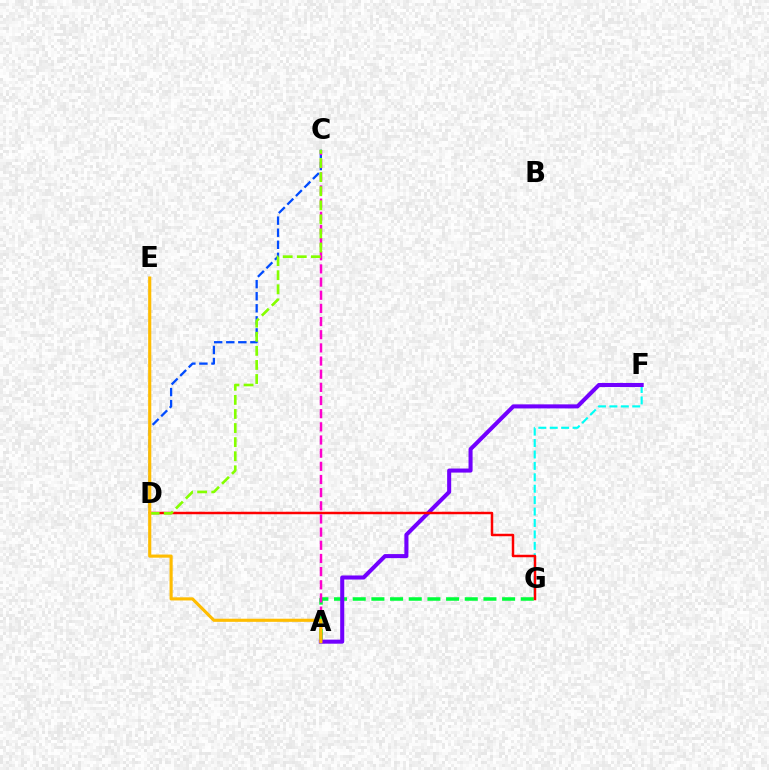{('F', 'G'): [{'color': '#00fff6', 'line_style': 'dashed', 'thickness': 1.55}], ('C', 'D'): [{'color': '#004bff', 'line_style': 'dashed', 'thickness': 1.64}, {'color': '#84ff00', 'line_style': 'dashed', 'thickness': 1.91}], ('A', 'G'): [{'color': '#00ff39', 'line_style': 'dashed', 'thickness': 2.54}], ('A', 'F'): [{'color': '#7200ff', 'line_style': 'solid', 'thickness': 2.92}], ('D', 'G'): [{'color': '#ff0000', 'line_style': 'solid', 'thickness': 1.78}], ('A', 'C'): [{'color': '#ff00cf', 'line_style': 'dashed', 'thickness': 1.79}], ('A', 'E'): [{'color': '#ffbd00', 'line_style': 'solid', 'thickness': 2.25}]}